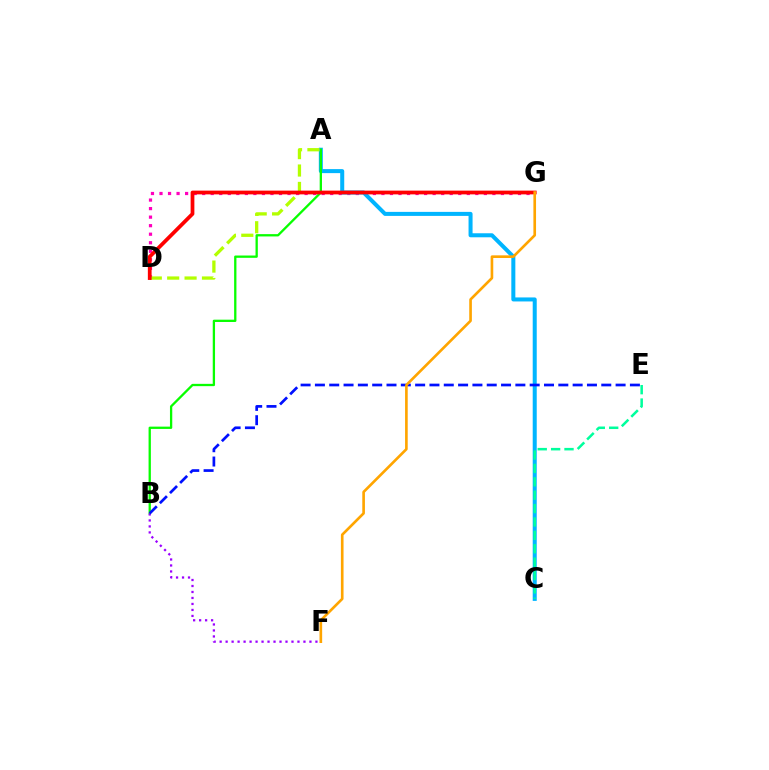{('D', 'G'): [{'color': '#ff00bd', 'line_style': 'dotted', 'thickness': 2.32}, {'color': '#ff0000', 'line_style': 'solid', 'thickness': 2.7}], ('A', 'C'): [{'color': '#00b5ff', 'line_style': 'solid', 'thickness': 2.89}], ('A', 'B'): [{'color': '#08ff00', 'line_style': 'solid', 'thickness': 1.66}], ('A', 'D'): [{'color': '#b3ff00', 'line_style': 'dashed', 'thickness': 2.36}], ('B', 'F'): [{'color': '#9b00ff', 'line_style': 'dotted', 'thickness': 1.63}], ('B', 'E'): [{'color': '#0010ff', 'line_style': 'dashed', 'thickness': 1.95}], ('C', 'E'): [{'color': '#00ff9d', 'line_style': 'dashed', 'thickness': 1.82}], ('F', 'G'): [{'color': '#ffa500', 'line_style': 'solid', 'thickness': 1.9}]}